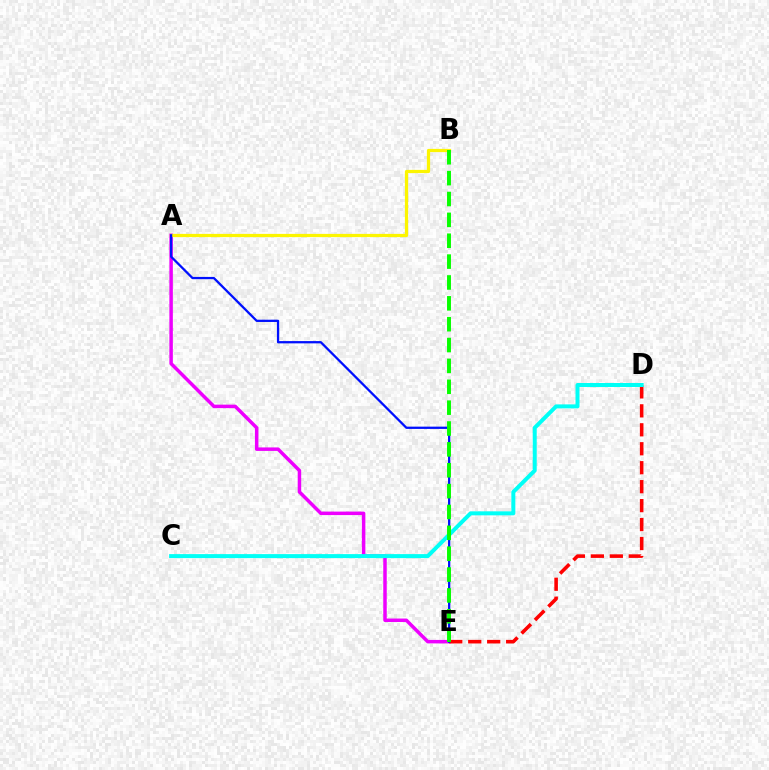{('A', 'E'): [{'color': '#ee00ff', 'line_style': 'solid', 'thickness': 2.51}, {'color': '#0010ff', 'line_style': 'solid', 'thickness': 1.64}], ('A', 'B'): [{'color': '#fcf500', 'line_style': 'solid', 'thickness': 2.32}], ('D', 'E'): [{'color': '#ff0000', 'line_style': 'dashed', 'thickness': 2.58}], ('C', 'D'): [{'color': '#00fff6', 'line_style': 'solid', 'thickness': 2.88}], ('B', 'E'): [{'color': '#08ff00', 'line_style': 'dashed', 'thickness': 2.83}]}